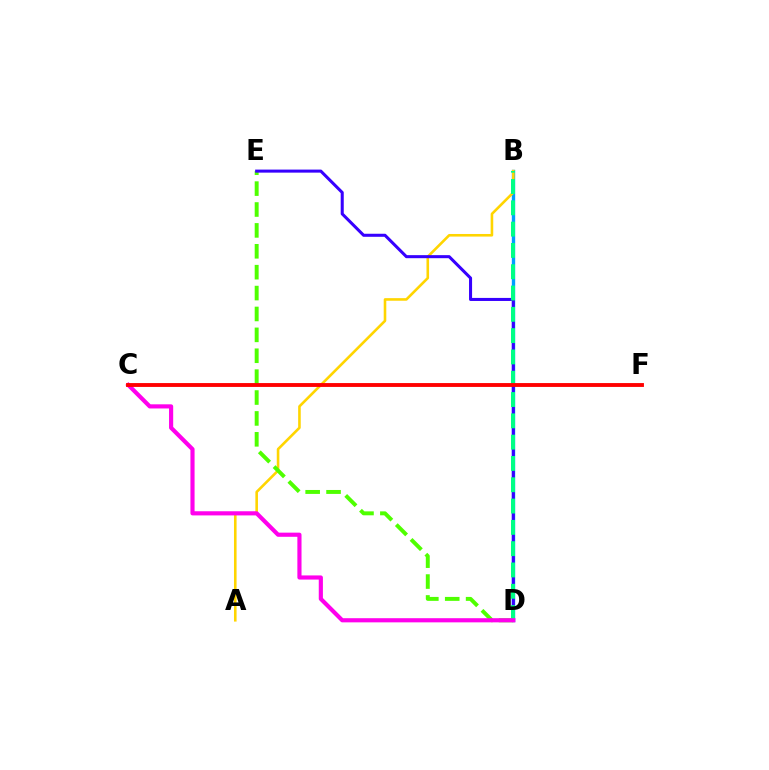{('B', 'D'): [{'color': '#009eff', 'line_style': 'solid', 'thickness': 2.43}, {'color': '#00ff86', 'line_style': 'dashed', 'thickness': 2.89}], ('A', 'B'): [{'color': '#ffd500', 'line_style': 'solid', 'thickness': 1.87}], ('D', 'E'): [{'color': '#4fff00', 'line_style': 'dashed', 'thickness': 2.84}, {'color': '#3700ff', 'line_style': 'solid', 'thickness': 2.19}], ('C', 'D'): [{'color': '#ff00ed', 'line_style': 'solid', 'thickness': 2.99}], ('C', 'F'): [{'color': '#ff0000', 'line_style': 'solid', 'thickness': 2.78}]}